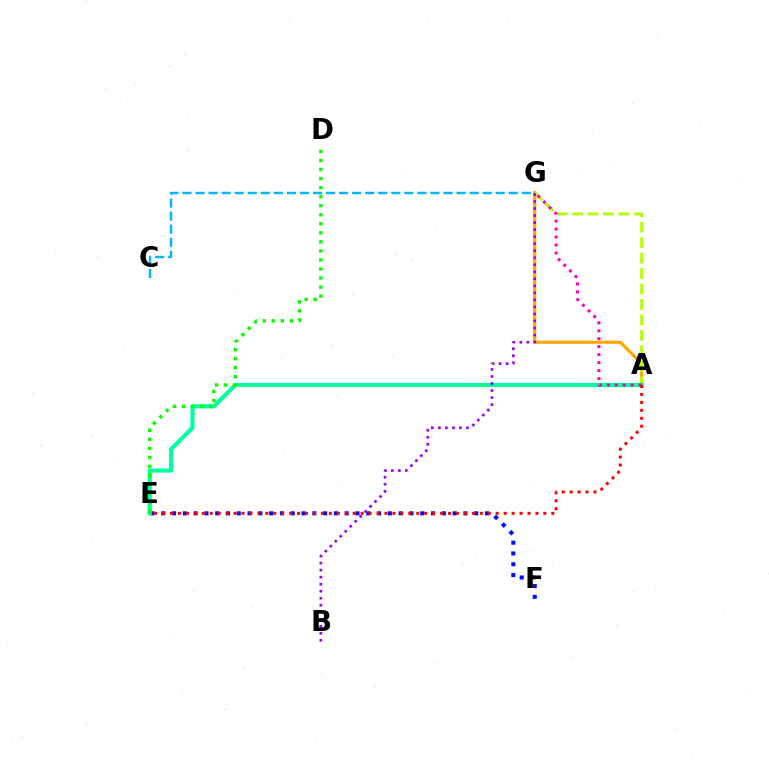{('A', 'G'): [{'color': '#ffa500', 'line_style': 'solid', 'thickness': 2.25}, {'color': '#b3ff00', 'line_style': 'dashed', 'thickness': 2.1}, {'color': '#ff00bd', 'line_style': 'dotted', 'thickness': 2.16}], ('E', 'F'): [{'color': '#0010ff', 'line_style': 'dotted', 'thickness': 2.93}], ('A', 'E'): [{'color': '#00ff9d', 'line_style': 'solid', 'thickness': 2.98}, {'color': '#ff0000', 'line_style': 'dotted', 'thickness': 2.16}], ('B', 'G'): [{'color': '#9b00ff', 'line_style': 'dotted', 'thickness': 1.91}], ('D', 'E'): [{'color': '#08ff00', 'line_style': 'dotted', 'thickness': 2.46}], ('C', 'G'): [{'color': '#00b5ff', 'line_style': 'dashed', 'thickness': 1.77}]}